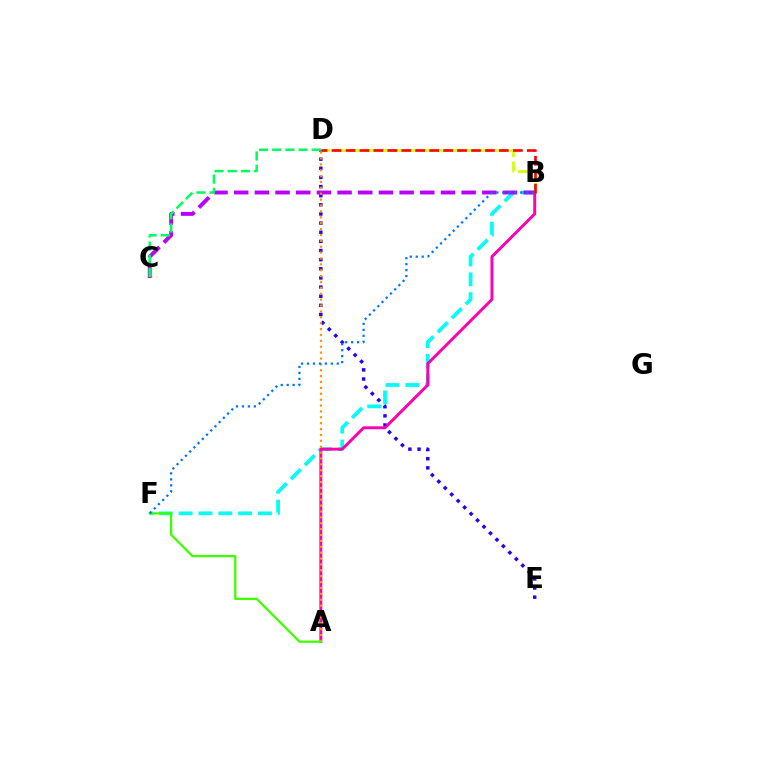{('B', 'F'): [{'color': '#00fff6', 'line_style': 'dashed', 'thickness': 2.7}, {'color': '#0074ff', 'line_style': 'dotted', 'thickness': 1.62}], ('D', 'E'): [{'color': '#2500ff', 'line_style': 'dotted', 'thickness': 2.48}], ('B', 'C'): [{'color': '#b900ff', 'line_style': 'dashed', 'thickness': 2.81}], ('B', 'D'): [{'color': '#d1ff00', 'line_style': 'dashed', 'thickness': 1.98}, {'color': '#ff0000', 'line_style': 'dashed', 'thickness': 1.9}], ('A', 'B'): [{'color': '#ff00ac', 'line_style': 'solid', 'thickness': 2.1}], ('A', 'D'): [{'color': '#ff9400', 'line_style': 'dotted', 'thickness': 1.6}], ('A', 'F'): [{'color': '#3dff00', 'line_style': 'solid', 'thickness': 1.62}], ('C', 'D'): [{'color': '#00ff5c', 'line_style': 'dashed', 'thickness': 1.79}]}